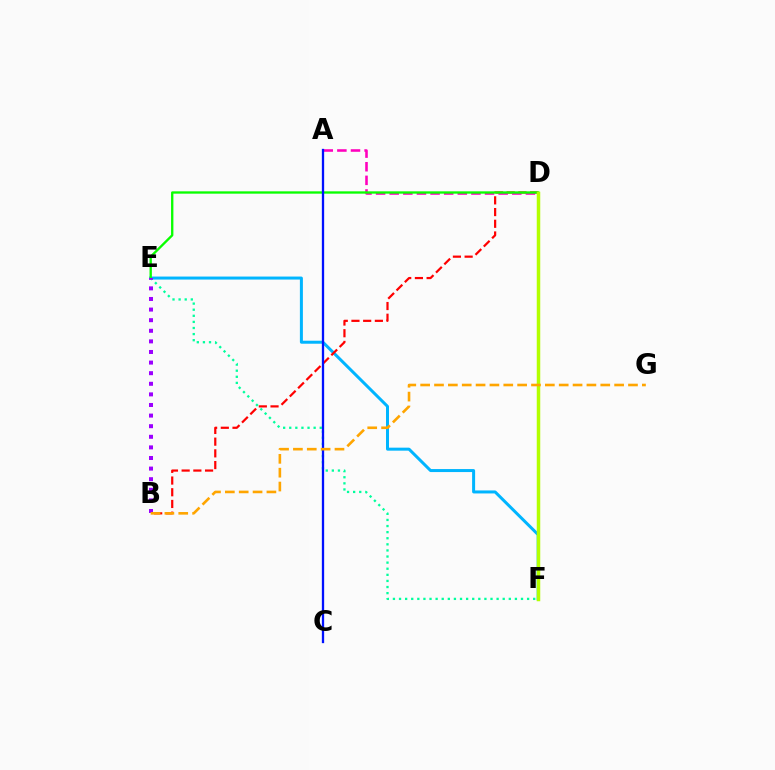{('E', 'F'): [{'color': '#00ff9d', 'line_style': 'dotted', 'thickness': 1.66}, {'color': '#00b5ff', 'line_style': 'solid', 'thickness': 2.16}], ('B', 'D'): [{'color': '#ff0000', 'line_style': 'dashed', 'thickness': 1.59}], ('A', 'D'): [{'color': '#ff00bd', 'line_style': 'dashed', 'thickness': 1.85}], ('D', 'E'): [{'color': '#08ff00', 'line_style': 'solid', 'thickness': 1.68}], ('B', 'E'): [{'color': '#9b00ff', 'line_style': 'dotted', 'thickness': 2.88}], ('A', 'C'): [{'color': '#0010ff', 'line_style': 'solid', 'thickness': 1.66}], ('D', 'F'): [{'color': '#b3ff00', 'line_style': 'solid', 'thickness': 2.51}], ('B', 'G'): [{'color': '#ffa500', 'line_style': 'dashed', 'thickness': 1.88}]}